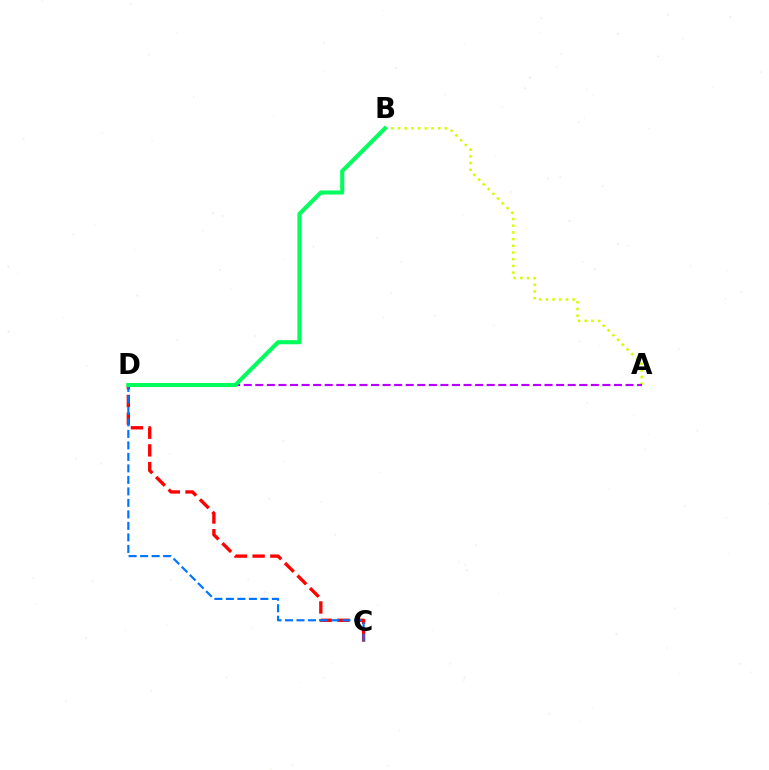{('C', 'D'): [{'color': '#ff0000', 'line_style': 'dashed', 'thickness': 2.4}, {'color': '#0074ff', 'line_style': 'dashed', 'thickness': 1.56}], ('A', 'B'): [{'color': '#d1ff00', 'line_style': 'dotted', 'thickness': 1.82}], ('A', 'D'): [{'color': '#b900ff', 'line_style': 'dashed', 'thickness': 1.57}], ('B', 'D'): [{'color': '#00ff5c', 'line_style': 'solid', 'thickness': 2.94}]}